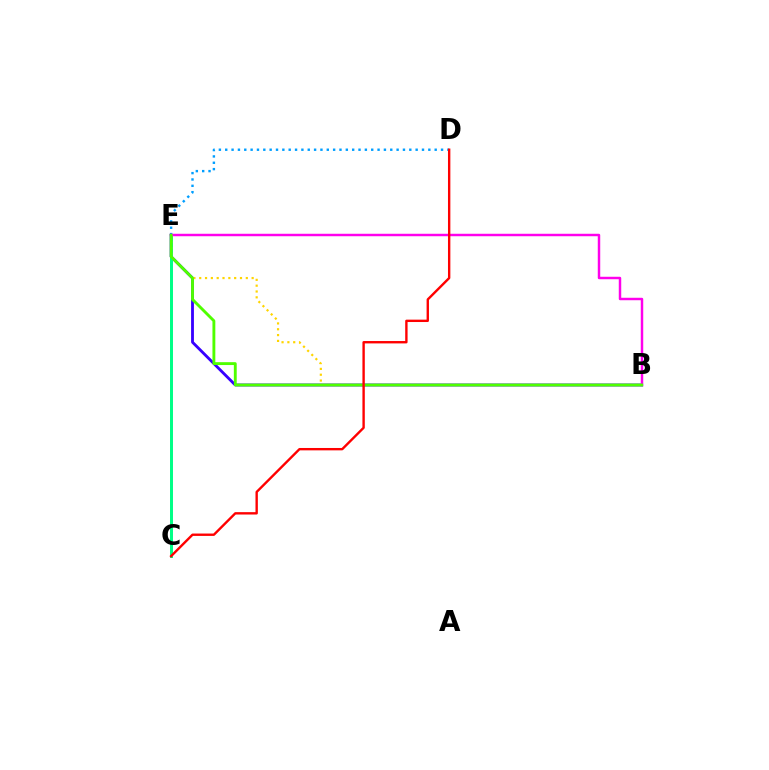{('B', 'E'): [{'color': '#3700ff', 'line_style': 'solid', 'thickness': 2.04}, {'color': '#ff00ed', 'line_style': 'solid', 'thickness': 1.77}, {'color': '#ffd500', 'line_style': 'dotted', 'thickness': 1.58}, {'color': '#4fff00', 'line_style': 'solid', 'thickness': 2.07}], ('C', 'E'): [{'color': '#00ff86', 'line_style': 'solid', 'thickness': 2.14}], ('D', 'E'): [{'color': '#009eff', 'line_style': 'dotted', 'thickness': 1.72}], ('C', 'D'): [{'color': '#ff0000', 'line_style': 'solid', 'thickness': 1.71}]}